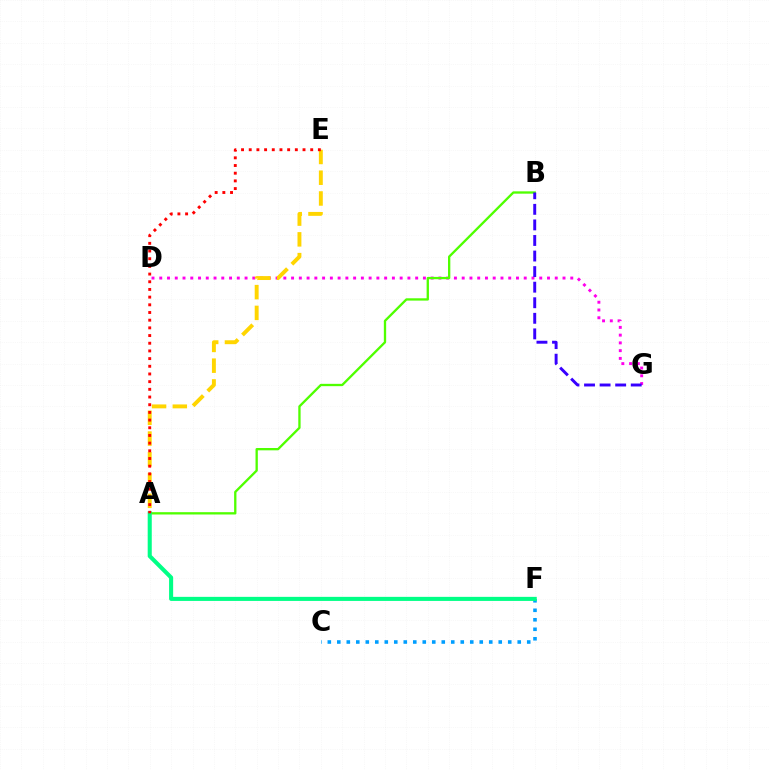{('C', 'F'): [{'color': '#009eff', 'line_style': 'dotted', 'thickness': 2.58}], ('D', 'G'): [{'color': '#ff00ed', 'line_style': 'dotted', 'thickness': 2.11}], ('A', 'B'): [{'color': '#4fff00', 'line_style': 'solid', 'thickness': 1.67}], ('A', 'F'): [{'color': '#00ff86', 'line_style': 'solid', 'thickness': 2.93}], ('A', 'E'): [{'color': '#ffd500', 'line_style': 'dashed', 'thickness': 2.82}, {'color': '#ff0000', 'line_style': 'dotted', 'thickness': 2.09}], ('B', 'G'): [{'color': '#3700ff', 'line_style': 'dashed', 'thickness': 2.11}]}